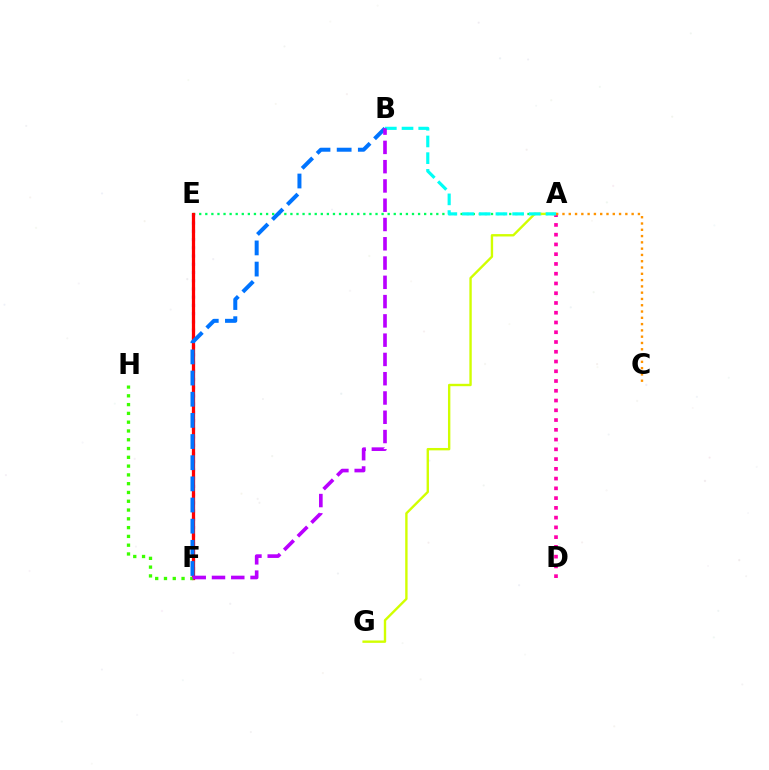{('E', 'F'): [{'color': '#2500ff', 'line_style': 'dotted', 'thickness': 2.24}, {'color': '#ff0000', 'line_style': 'solid', 'thickness': 2.34}], ('A', 'E'): [{'color': '#00ff5c', 'line_style': 'dotted', 'thickness': 1.65}], ('A', 'D'): [{'color': '#ff00ac', 'line_style': 'dotted', 'thickness': 2.65}], ('A', 'G'): [{'color': '#d1ff00', 'line_style': 'solid', 'thickness': 1.71}], ('A', 'B'): [{'color': '#00fff6', 'line_style': 'dashed', 'thickness': 2.27}], ('A', 'C'): [{'color': '#ff9400', 'line_style': 'dotted', 'thickness': 1.71}], ('B', 'F'): [{'color': '#0074ff', 'line_style': 'dashed', 'thickness': 2.87}, {'color': '#b900ff', 'line_style': 'dashed', 'thickness': 2.62}], ('F', 'H'): [{'color': '#3dff00', 'line_style': 'dotted', 'thickness': 2.39}]}